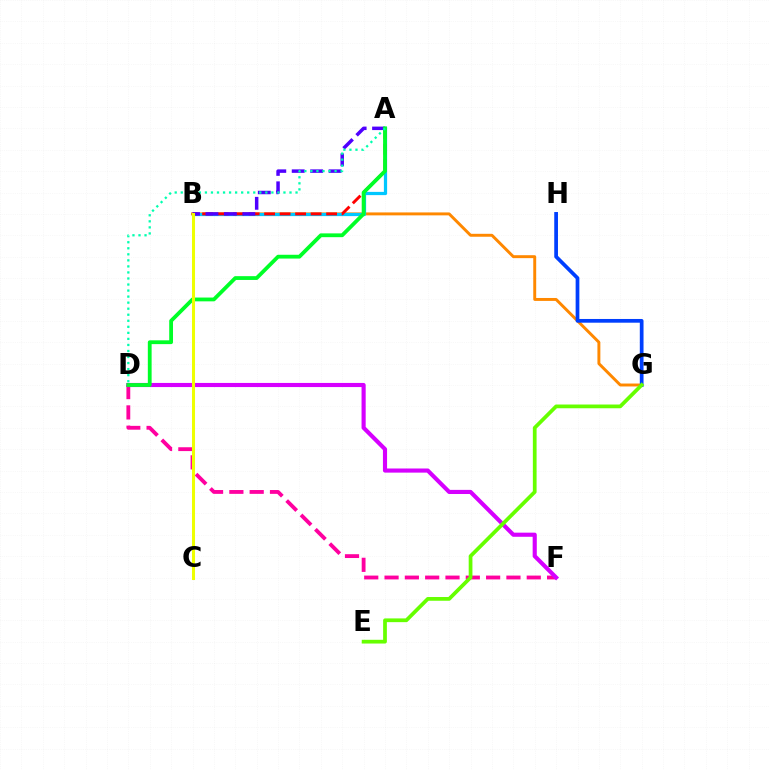{('B', 'G'): [{'color': '#ff8800', 'line_style': 'solid', 'thickness': 2.12}], ('D', 'F'): [{'color': '#ff00a0', 'line_style': 'dashed', 'thickness': 2.76}, {'color': '#d600ff', 'line_style': 'solid', 'thickness': 2.97}], ('A', 'B'): [{'color': '#00c7ff', 'line_style': 'solid', 'thickness': 2.32}, {'color': '#ff0000', 'line_style': 'dashed', 'thickness': 2.11}, {'color': '#4f00ff', 'line_style': 'dashed', 'thickness': 2.5}], ('G', 'H'): [{'color': '#003fff', 'line_style': 'solid', 'thickness': 2.68}], ('E', 'G'): [{'color': '#66ff00', 'line_style': 'solid', 'thickness': 2.69}], ('A', 'D'): [{'color': '#00ff27', 'line_style': 'solid', 'thickness': 2.73}, {'color': '#00ffaf', 'line_style': 'dotted', 'thickness': 1.64}], ('B', 'C'): [{'color': '#eeff00', 'line_style': 'solid', 'thickness': 2.2}]}